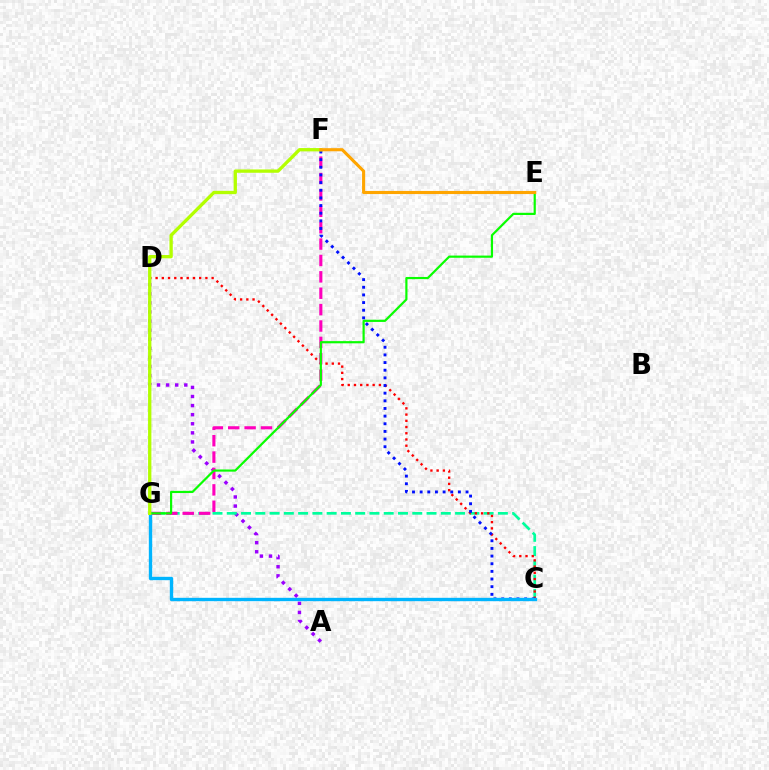{('A', 'D'): [{'color': '#9b00ff', 'line_style': 'dotted', 'thickness': 2.47}], ('C', 'G'): [{'color': '#00ff9d', 'line_style': 'dashed', 'thickness': 1.94}, {'color': '#00b5ff', 'line_style': 'solid', 'thickness': 2.42}], ('C', 'D'): [{'color': '#ff0000', 'line_style': 'dotted', 'thickness': 1.69}], ('F', 'G'): [{'color': '#ff00bd', 'line_style': 'dashed', 'thickness': 2.23}, {'color': '#b3ff00', 'line_style': 'solid', 'thickness': 2.39}], ('C', 'F'): [{'color': '#0010ff', 'line_style': 'dotted', 'thickness': 2.08}], ('E', 'G'): [{'color': '#08ff00', 'line_style': 'solid', 'thickness': 1.58}], ('E', 'F'): [{'color': '#ffa500', 'line_style': 'solid', 'thickness': 2.24}]}